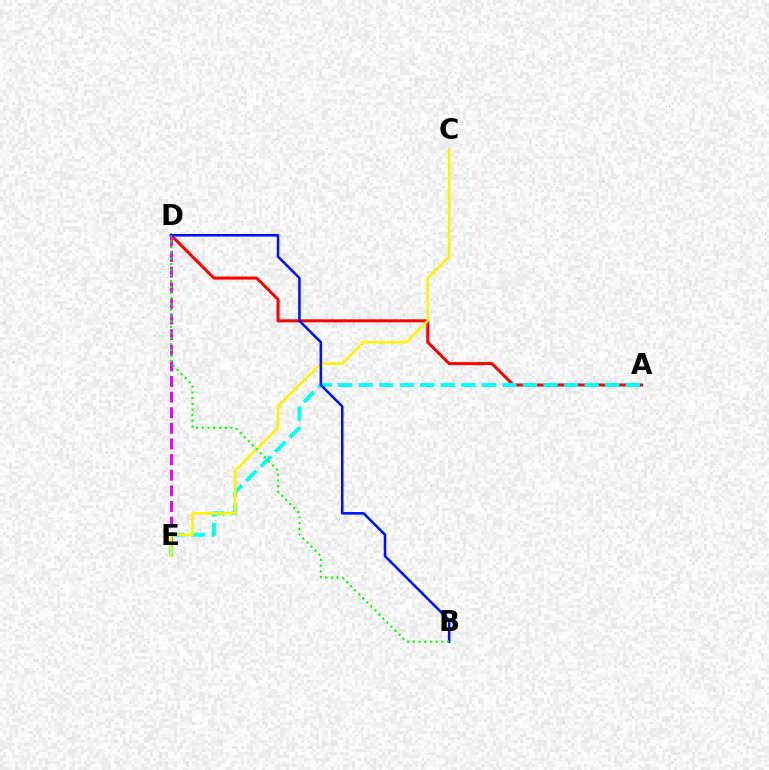{('A', 'D'): [{'color': '#ff0000', 'line_style': 'solid', 'thickness': 2.2}], ('D', 'E'): [{'color': '#ee00ff', 'line_style': 'dashed', 'thickness': 2.12}], ('A', 'E'): [{'color': '#00fff6', 'line_style': 'dashed', 'thickness': 2.79}], ('C', 'E'): [{'color': '#fcf500', 'line_style': 'solid', 'thickness': 1.87}], ('B', 'D'): [{'color': '#0010ff', 'line_style': 'solid', 'thickness': 1.83}, {'color': '#08ff00', 'line_style': 'dotted', 'thickness': 1.55}]}